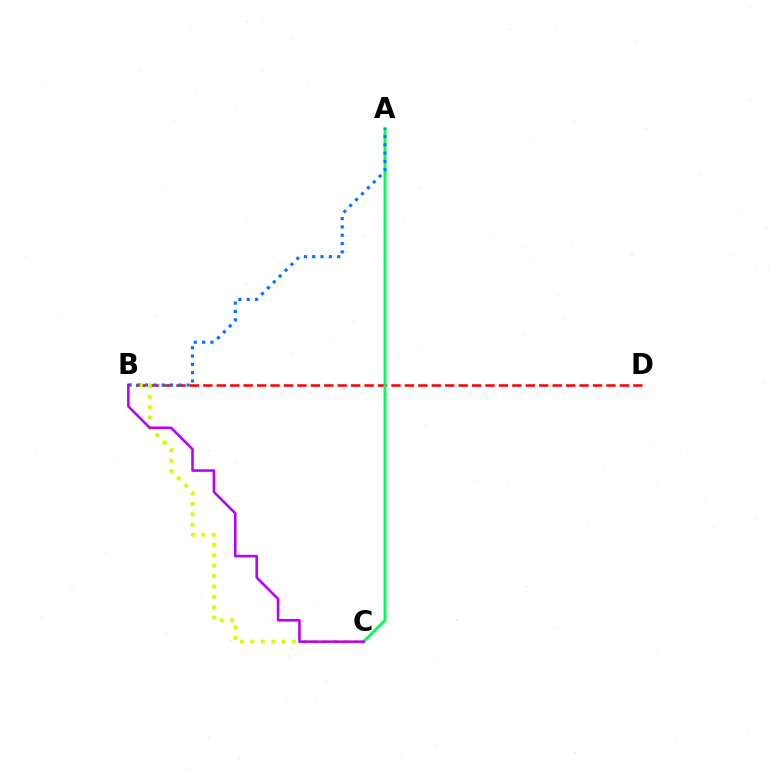{('B', 'D'): [{'color': '#ff0000', 'line_style': 'dashed', 'thickness': 1.83}], ('A', 'C'): [{'color': '#00ff5c', 'line_style': 'solid', 'thickness': 2.09}], ('B', 'C'): [{'color': '#d1ff00', 'line_style': 'dotted', 'thickness': 2.83}, {'color': '#b900ff', 'line_style': 'solid', 'thickness': 1.85}], ('A', 'B'): [{'color': '#0074ff', 'line_style': 'dotted', 'thickness': 2.26}]}